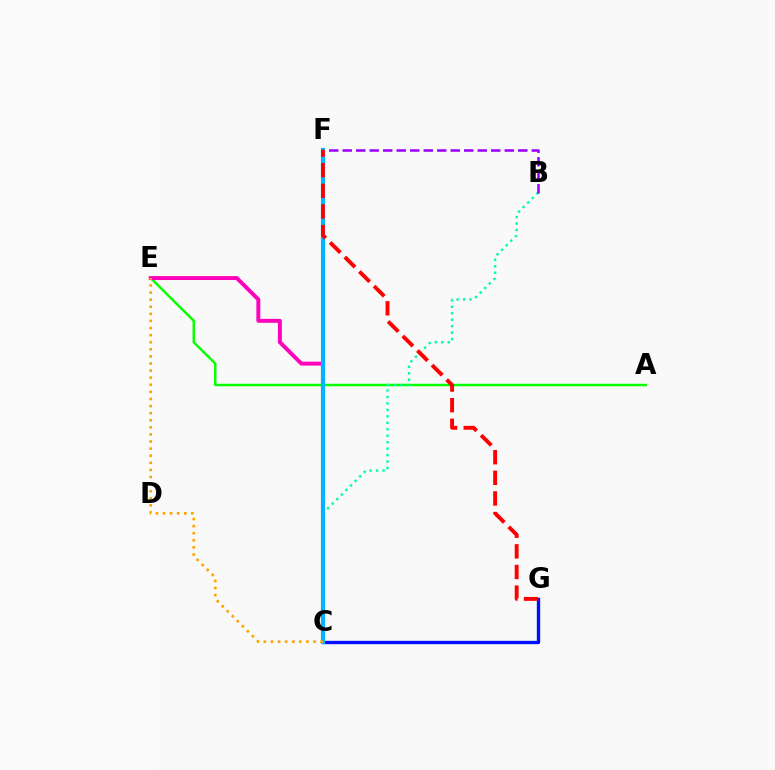{('A', 'E'): [{'color': '#08ff00', 'line_style': 'solid', 'thickness': 1.78}], ('B', 'C'): [{'color': '#00ff9d', 'line_style': 'dotted', 'thickness': 1.76}], ('C', 'E'): [{'color': '#ff00bd', 'line_style': 'solid', 'thickness': 2.83}, {'color': '#ffa500', 'line_style': 'dotted', 'thickness': 1.93}], ('C', 'F'): [{'color': '#b3ff00', 'line_style': 'solid', 'thickness': 2.19}, {'color': '#00b5ff', 'line_style': 'solid', 'thickness': 2.96}], ('C', 'G'): [{'color': '#0010ff', 'line_style': 'solid', 'thickness': 2.41}], ('B', 'F'): [{'color': '#9b00ff', 'line_style': 'dashed', 'thickness': 1.83}], ('F', 'G'): [{'color': '#ff0000', 'line_style': 'dashed', 'thickness': 2.8}]}